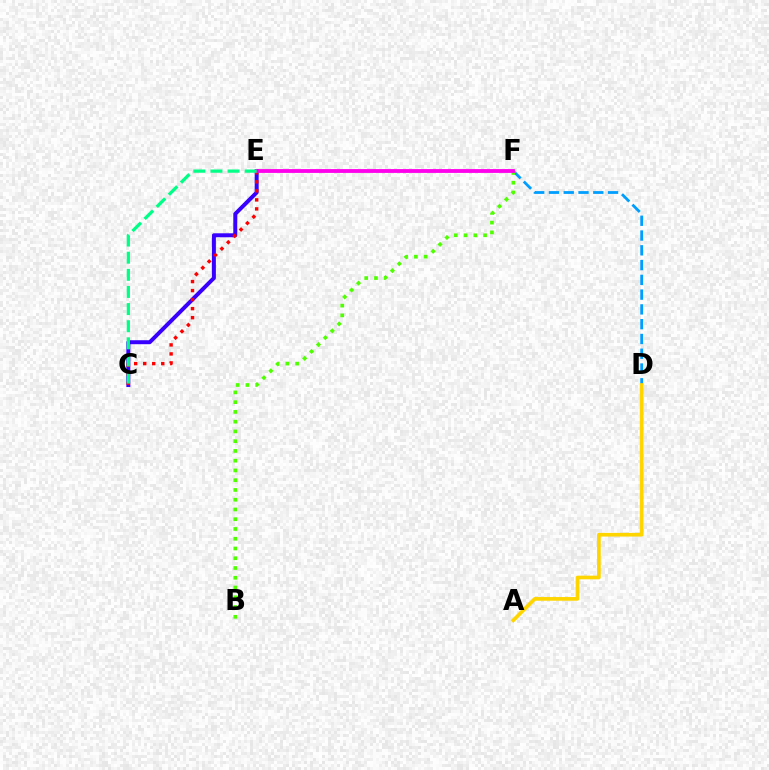{('C', 'E'): [{'color': '#3700ff', 'line_style': 'solid', 'thickness': 2.86}, {'color': '#ff0000', 'line_style': 'dotted', 'thickness': 2.45}, {'color': '#00ff86', 'line_style': 'dashed', 'thickness': 2.33}], ('D', 'F'): [{'color': '#009eff', 'line_style': 'dashed', 'thickness': 2.01}], ('B', 'F'): [{'color': '#4fff00', 'line_style': 'dotted', 'thickness': 2.65}], ('E', 'F'): [{'color': '#ff00ed', 'line_style': 'solid', 'thickness': 2.76}], ('A', 'D'): [{'color': '#ffd500', 'line_style': 'solid', 'thickness': 2.64}]}